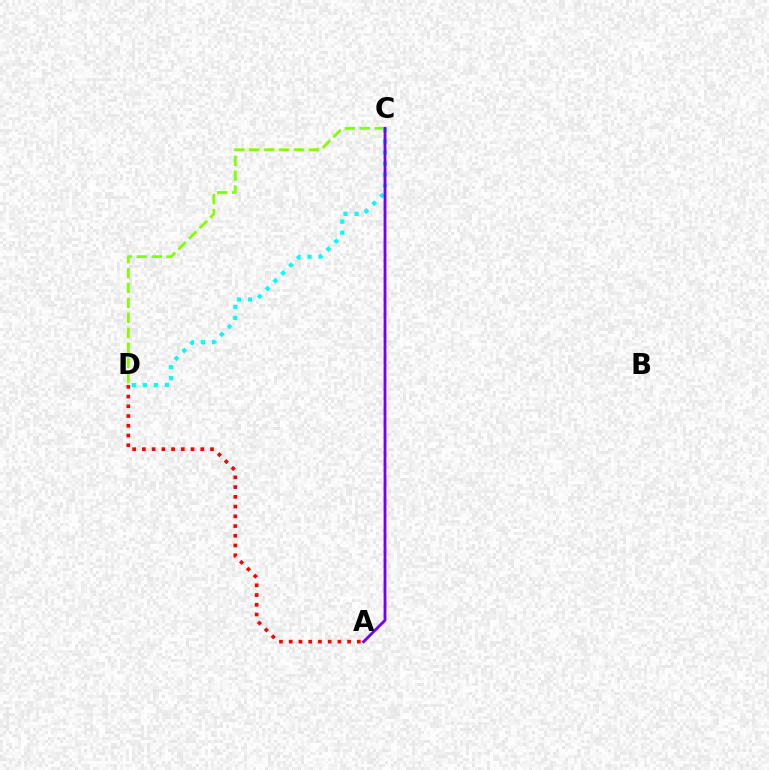{('A', 'D'): [{'color': '#ff0000', 'line_style': 'dotted', 'thickness': 2.64}], ('C', 'D'): [{'color': '#00fff6', 'line_style': 'dotted', 'thickness': 3.0}, {'color': '#84ff00', 'line_style': 'dashed', 'thickness': 2.03}], ('A', 'C'): [{'color': '#7200ff', 'line_style': 'solid', 'thickness': 2.04}]}